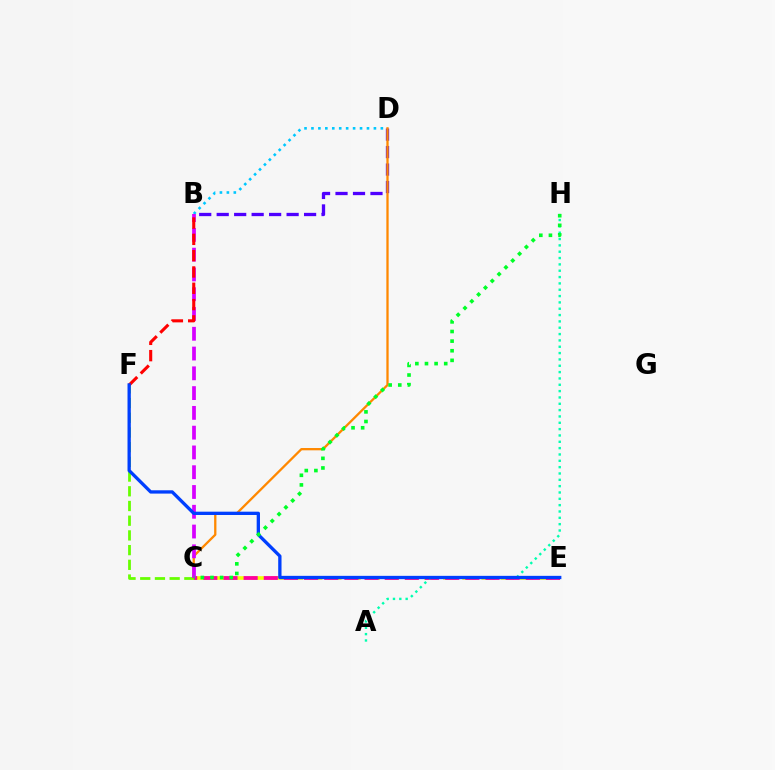{('C', 'F'): [{'color': '#66ff00', 'line_style': 'dashed', 'thickness': 2.0}], ('C', 'E'): [{'color': '#eeff00', 'line_style': 'dashed', 'thickness': 2.6}, {'color': '#ff00a0', 'line_style': 'dashed', 'thickness': 2.74}], ('B', 'D'): [{'color': '#4f00ff', 'line_style': 'dashed', 'thickness': 2.37}, {'color': '#00c7ff', 'line_style': 'dotted', 'thickness': 1.89}], ('C', 'D'): [{'color': '#ff8800', 'line_style': 'solid', 'thickness': 1.65}], ('A', 'H'): [{'color': '#00ffaf', 'line_style': 'dotted', 'thickness': 1.72}], ('B', 'C'): [{'color': '#d600ff', 'line_style': 'dashed', 'thickness': 2.69}], ('B', 'F'): [{'color': '#ff0000', 'line_style': 'dashed', 'thickness': 2.22}], ('E', 'F'): [{'color': '#003fff', 'line_style': 'solid', 'thickness': 2.38}], ('C', 'H'): [{'color': '#00ff27', 'line_style': 'dotted', 'thickness': 2.61}]}